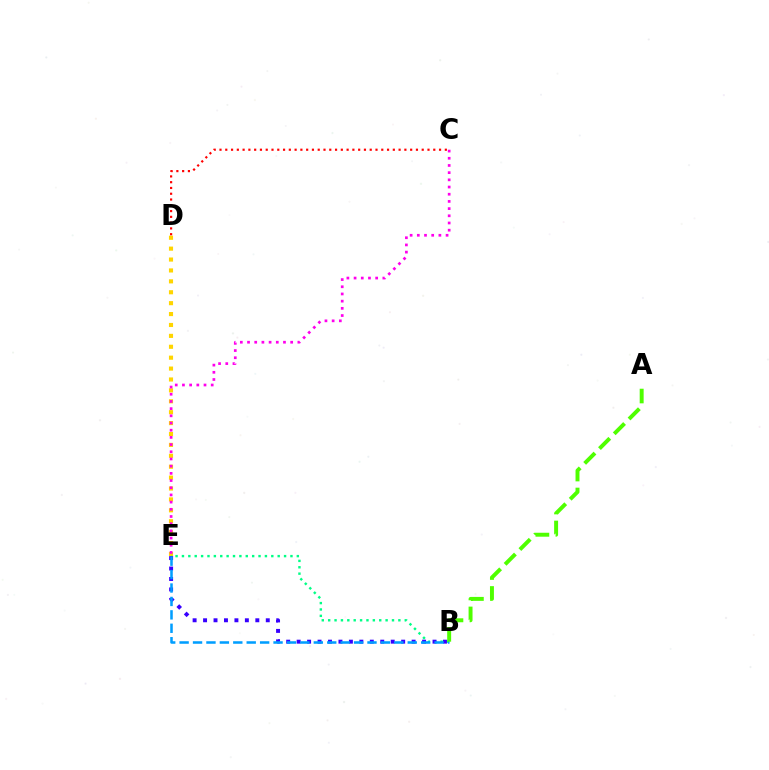{('D', 'E'): [{'color': '#ffd500', 'line_style': 'dotted', 'thickness': 2.96}], ('C', 'E'): [{'color': '#ff00ed', 'line_style': 'dotted', 'thickness': 1.95}], ('B', 'E'): [{'color': '#00ff86', 'line_style': 'dotted', 'thickness': 1.73}, {'color': '#3700ff', 'line_style': 'dotted', 'thickness': 2.84}, {'color': '#009eff', 'line_style': 'dashed', 'thickness': 1.82}], ('C', 'D'): [{'color': '#ff0000', 'line_style': 'dotted', 'thickness': 1.57}], ('A', 'B'): [{'color': '#4fff00', 'line_style': 'dashed', 'thickness': 2.84}]}